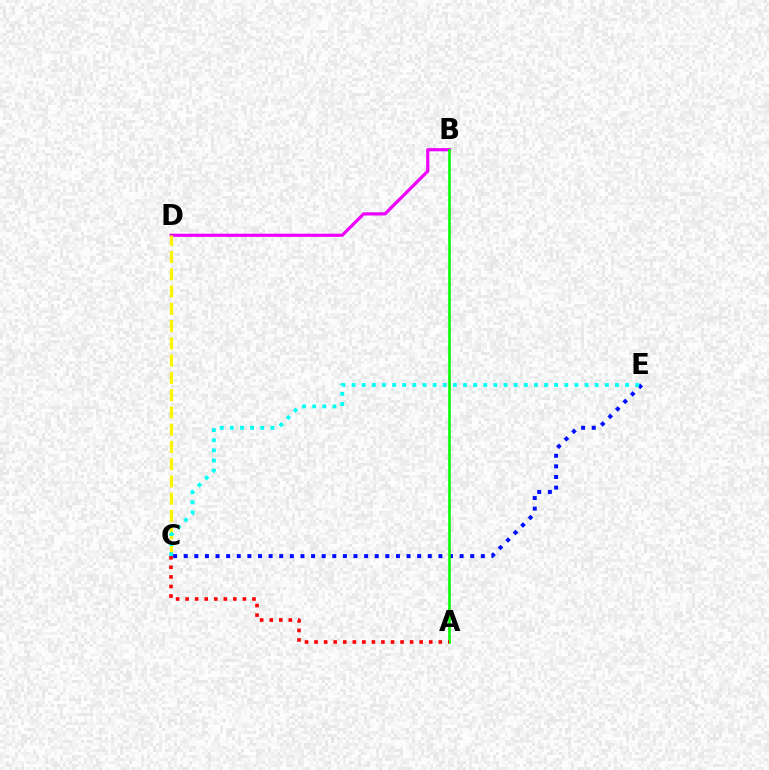{('B', 'D'): [{'color': '#ee00ff', 'line_style': 'solid', 'thickness': 2.29}], ('C', 'D'): [{'color': '#fcf500', 'line_style': 'dashed', 'thickness': 2.34}], ('C', 'E'): [{'color': '#0010ff', 'line_style': 'dotted', 'thickness': 2.88}, {'color': '#00fff6', 'line_style': 'dotted', 'thickness': 2.75}], ('A', 'B'): [{'color': '#08ff00', 'line_style': 'solid', 'thickness': 1.89}], ('A', 'C'): [{'color': '#ff0000', 'line_style': 'dotted', 'thickness': 2.6}]}